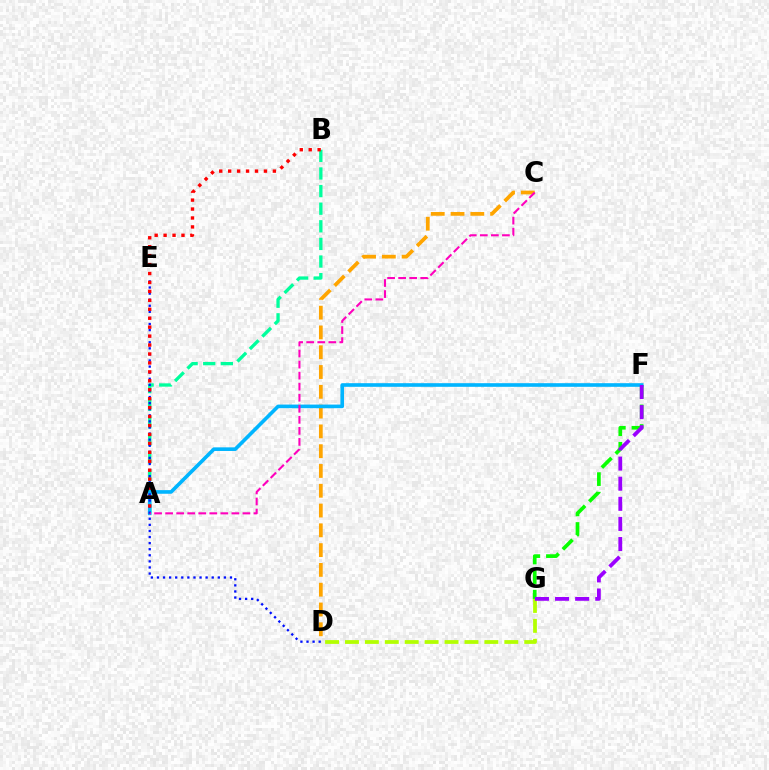{('F', 'G'): [{'color': '#08ff00', 'line_style': 'dashed', 'thickness': 2.66}, {'color': '#9b00ff', 'line_style': 'dashed', 'thickness': 2.73}], ('A', 'B'): [{'color': '#00ff9d', 'line_style': 'dashed', 'thickness': 2.39}, {'color': '#ff0000', 'line_style': 'dotted', 'thickness': 2.43}], ('C', 'D'): [{'color': '#ffa500', 'line_style': 'dashed', 'thickness': 2.69}], ('D', 'G'): [{'color': '#b3ff00', 'line_style': 'dashed', 'thickness': 2.71}], ('A', 'F'): [{'color': '#00b5ff', 'line_style': 'solid', 'thickness': 2.61}], ('D', 'E'): [{'color': '#0010ff', 'line_style': 'dotted', 'thickness': 1.65}], ('A', 'C'): [{'color': '#ff00bd', 'line_style': 'dashed', 'thickness': 1.5}]}